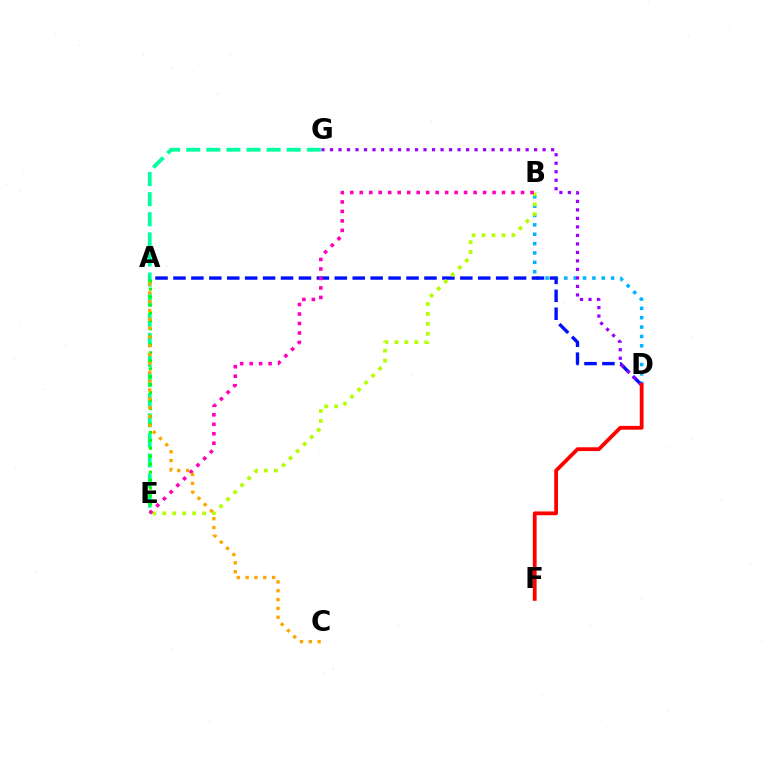{('E', 'G'): [{'color': '#00ff9d', 'line_style': 'dashed', 'thickness': 2.73}], ('B', 'D'): [{'color': '#00b5ff', 'line_style': 'dotted', 'thickness': 2.54}], ('A', 'D'): [{'color': '#0010ff', 'line_style': 'dashed', 'thickness': 2.44}], ('A', 'E'): [{'color': '#08ff00', 'line_style': 'dotted', 'thickness': 2.16}], ('D', 'G'): [{'color': '#9b00ff', 'line_style': 'dotted', 'thickness': 2.31}], ('B', 'E'): [{'color': '#b3ff00', 'line_style': 'dotted', 'thickness': 2.7}, {'color': '#ff00bd', 'line_style': 'dotted', 'thickness': 2.58}], ('D', 'F'): [{'color': '#ff0000', 'line_style': 'solid', 'thickness': 2.73}], ('A', 'C'): [{'color': '#ffa500', 'line_style': 'dotted', 'thickness': 2.4}]}